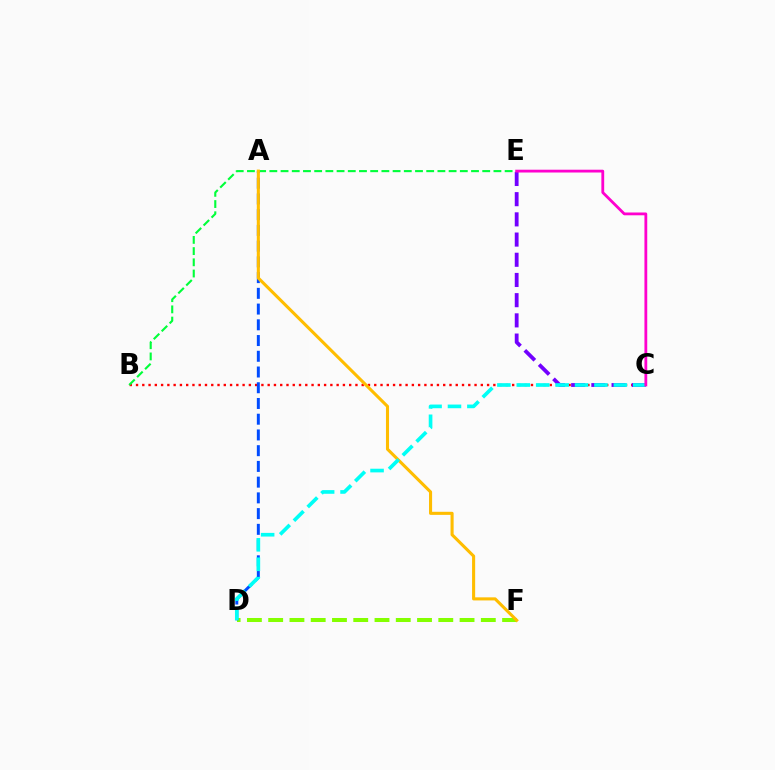{('B', 'C'): [{'color': '#ff0000', 'line_style': 'dotted', 'thickness': 1.7}], ('D', 'F'): [{'color': '#84ff00', 'line_style': 'dashed', 'thickness': 2.89}], ('A', 'D'): [{'color': '#004bff', 'line_style': 'dashed', 'thickness': 2.14}], ('C', 'E'): [{'color': '#7200ff', 'line_style': 'dashed', 'thickness': 2.74}, {'color': '#ff00cf', 'line_style': 'solid', 'thickness': 2.02}], ('B', 'E'): [{'color': '#00ff39', 'line_style': 'dashed', 'thickness': 1.52}], ('A', 'F'): [{'color': '#ffbd00', 'line_style': 'solid', 'thickness': 2.22}], ('C', 'D'): [{'color': '#00fff6', 'line_style': 'dashed', 'thickness': 2.64}]}